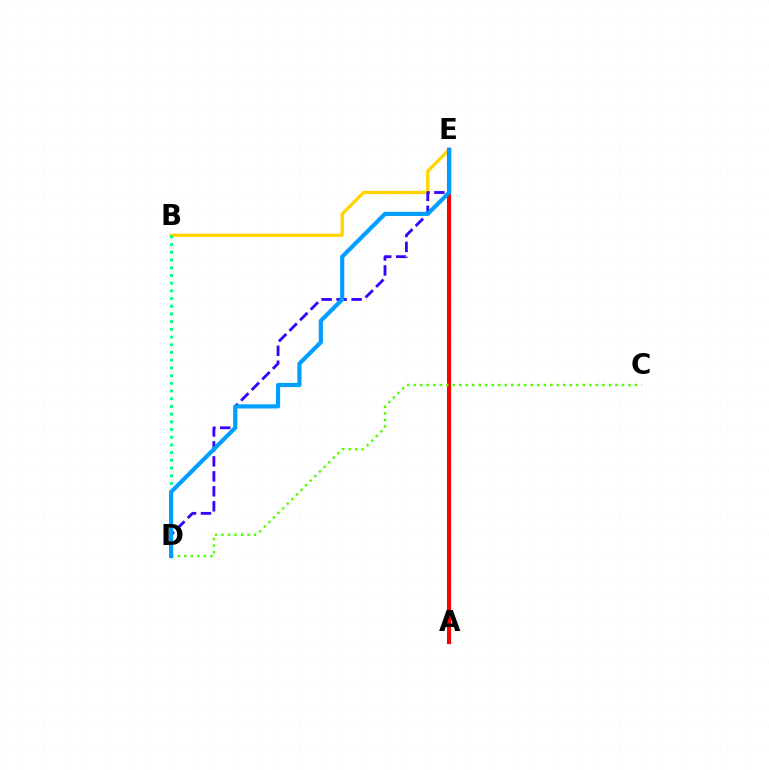{('B', 'E'): [{'color': '#ffd500', 'line_style': 'solid', 'thickness': 2.37}], ('D', 'E'): [{'color': '#3700ff', 'line_style': 'dashed', 'thickness': 2.03}, {'color': '#009eff', 'line_style': 'solid', 'thickness': 2.99}], ('A', 'E'): [{'color': '#ff00ed', 'line_style': 'solid', 'thickness': 2.27}, {'color': '#ff0000', 'line_style': 'solid', 'thickness': 2.93}], ('B', 'D'): [{'color': '#00ff86', 'line_style': 'dotted', 'thickness': 2.09}], ('C', 'D'): [{'color': '#4fff00', 'line_style': 'dotted', 'thickness': 1.77}]}